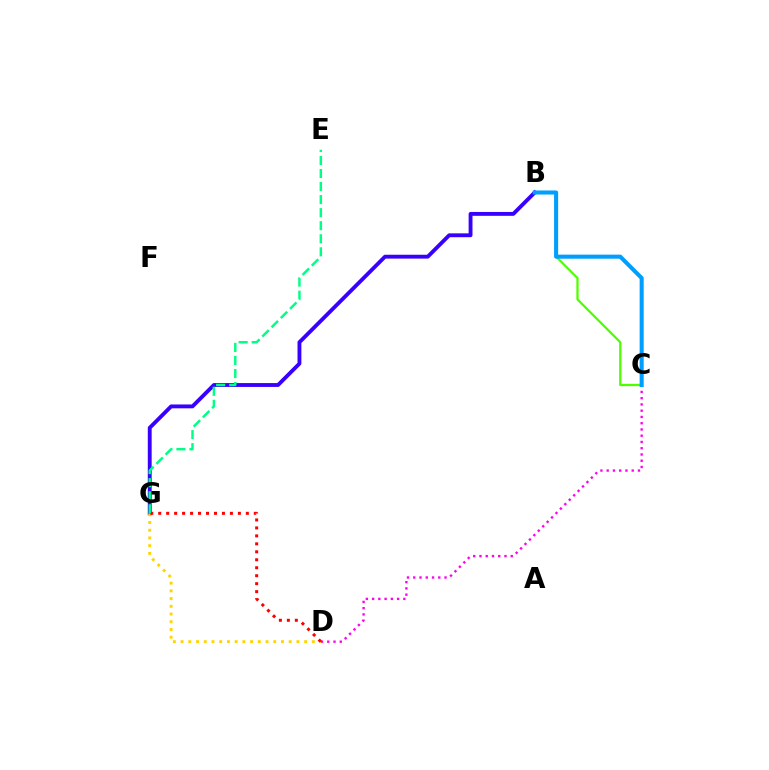{('B', 'G'): [{'color': '#3700ff', 'line_style': 'solid', 'thickness': 2.78}], ('B', 'C'): [{'color': '#4fff00', 'line_style': 'solid', 'thickness': 1.63}, {'color': '#009eff', 'line_style': 'solid', 'thickness': 2.93}], ('C', 'D'): [{'color': '#ff00ed', 'line_style': 'dotted', 'thickness': 1.7}], ('D', 'G'): [{'color': '#ffd500', 'line_style': 'dotted', 'thickness': 2.1}, {'color': '#ff0000', 'line_style': 'dotted', 'thickness': 2.16}], ('E', 'G'): [{'color': '#00ff86', 'line_style': 'dashed', 'thickness': 1.77}]}